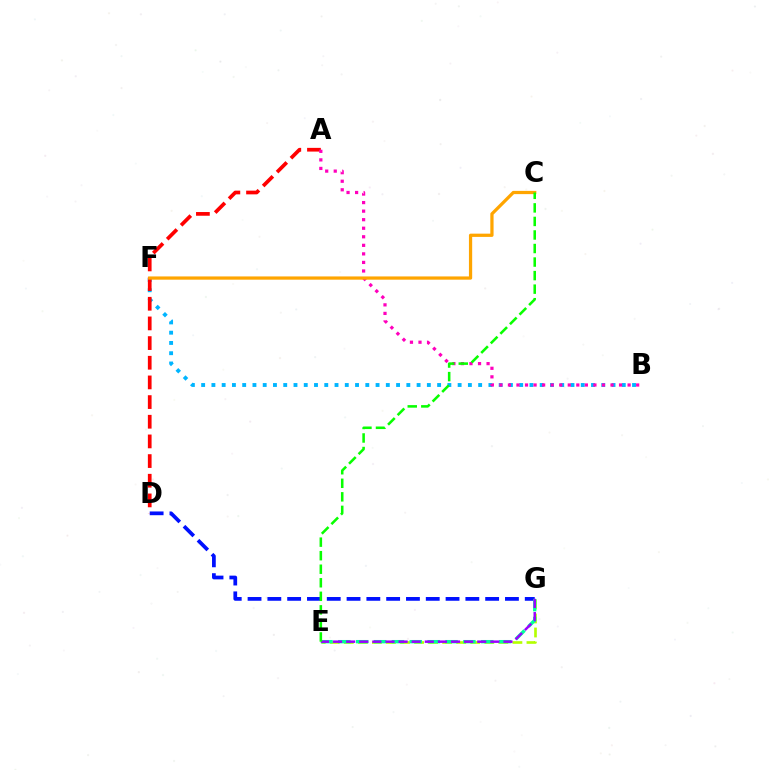{('B', 'F'): [{'color': '#00b5ff', 'line_style': 'dotted', 'thickness': 2.79}], ('E', 'G'): [{'color': '#b3ff00', 'line_style': 'dashed', 'thickness': 1.91}, {'color': '#00ff9d', 'line_style': 'dashed', 'thickness': 2.43}, {'color': '#9b00ff', 'line_style': 'dashed', 'thickness': 1.78}], ('D', 'G'): [{'color': '#0010ff', 'line_style': 'dashed', 'thickness': 2.69}], ('A', 'D'): [{'color': '#ff0000', 'line_style': 'dashed', 'thickness': 2.67}], ('A', 'B'): [{'color': '#ff00bd', 'line_style': 'dotted', 'thickness': 2.32}], ('C', 'F'): [{'color': '#ffa500', 'line_style': 'solid', 'thickness': 2.34}], ('C', 'E'): [{'color': '#08ff00', 'line_style': 'dashed', 'thickness': 1.84}]}